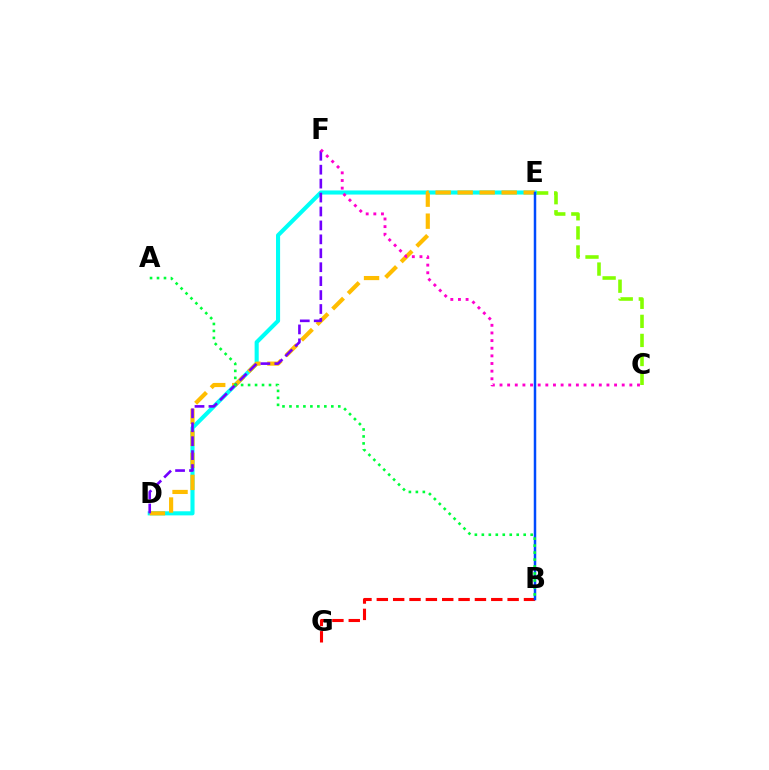{('C', 'E'): [{'color': '#84ff00', 'line_style': 'dashed', 'thickness': 2.59}], ('D', 'E'): [{'color': '#00fff6', 'line_style': 'solid', 'thickness': 2.95}, {'color': '#ffbd00', 'line_style': 'dashed', 'thickness': 2.99}], ('D', 'F'): [{'color': '#7200ff', 'line_style': 'dashed', 'thickness': 1.89}], ('C', 'F'): [{'color': '#ff00cf', 'line_style': 'dotted', 'thickness': 2.08}], ('B', 'G'): [{'color': '#ff0000', 'line_style': 'dashed', 'thickness': 2.22}], ('B', 'E'): [{'color': '#004bff', 'line_style': 'solid', 'thickness': 1.79}], ('A', 'B'): [{'color': '#00ff39', 'line_style': 'dotted', 'thickness': 1.9}]}